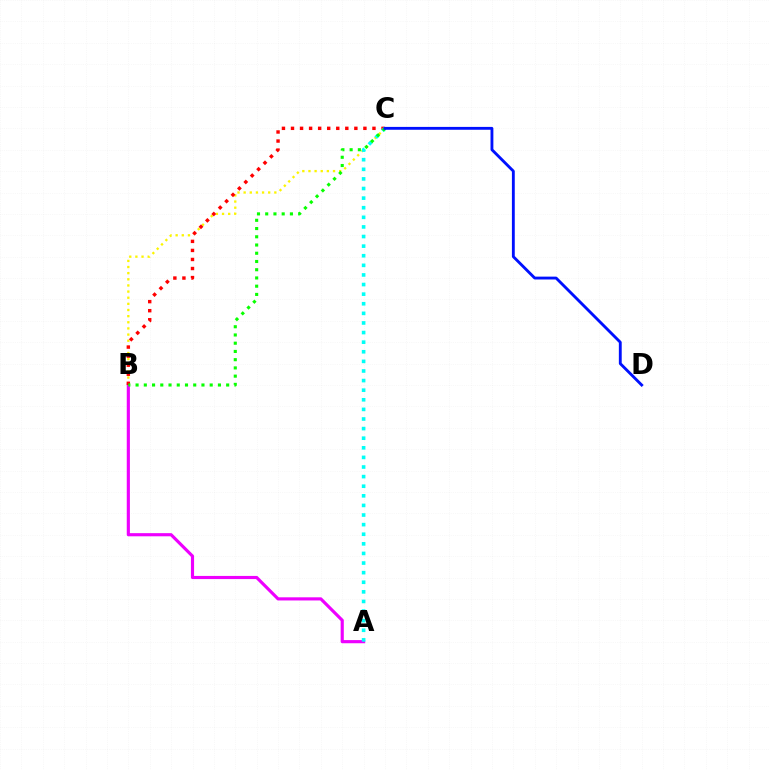{('B', 'C'): [{'color': '#fcf500', 'line_style': 'dotted', 'thickness': 1.67}, {'color': '#ff0000', 'line_style': 'dotted', 'thickness': 2.46}, {'color': '#08ff00', 'line_style': 'dotted', 'thickness': 2.24}], ('A', 'B'): [{'color': '#ee00ff', 'line_style': 'solid', 'thickness': 2.27}], ('A', 'C'): [{'color': '#00fff6', 'line_style': 'dotted', 'thickness': 2.61}], ('C', 'D'): [{'color': '#0010ff', 'line_style': 'solid', 'thickness': 2.06}]}